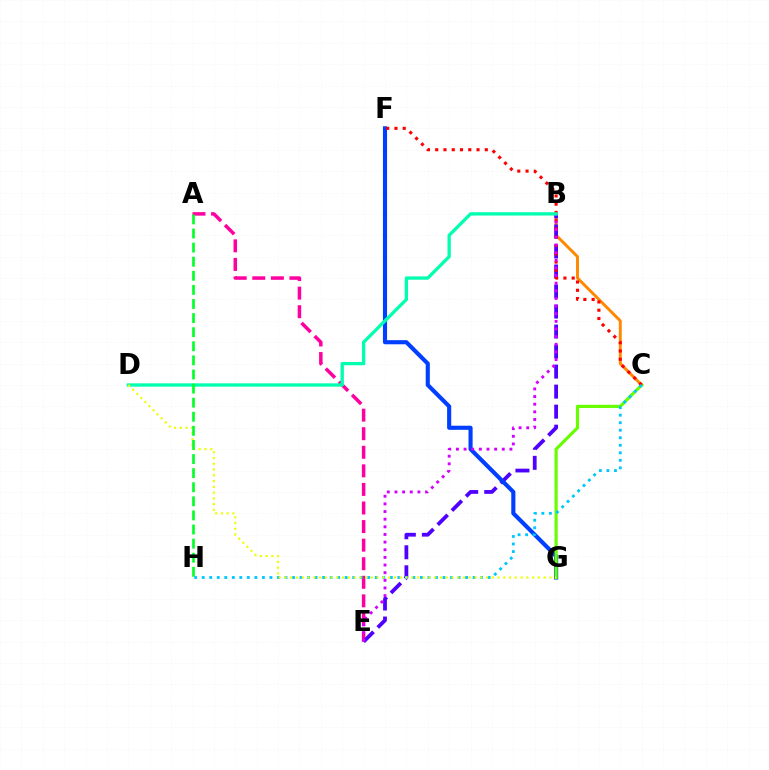{('B', 'C'): [{'color': '#ff8800', 'line_style': 'solid', 'thickness': 2.11}], ('A', 'E'): [{'color': '#ff00a0', 'line_style': 'dashed', 'thickness': 2.52}], ('B', 'E'): [{'color': '#4f00ff', 'line_style': 'dashed', 'thickness': 2.72}, {'color': '#d600ff', 'line_style': 'dotted', 'thickness': 2.08}], ('F', 'G'): [{'color': '#003fff', 'line_style': 'solid', 'thickness': 2.96}], ('C', 'G'): [{'color': '#66ff00', 'line_style': 'solid', 'thickness': 2.26}], ('C', 'F'): [{'color': '#ff0000', 'line_style': 'dotted', 'thickness': 2.25}], ('C', 'H'): [{'color': '#00c7ff', 'line_style': 'dotted', 'thickness': 2.04}], ('B', 'D'): [{'color': '#00ffaf', 'line_style': 'solid', 'thickness': 2.38}], ('D', 'G'): [{'color': '#eeff00', 'line_style': 'dotted', 'thickness': 1.56}], ('A', 'H'): [{'color': '#00ff27', 'line_style': 'dashed', 'thickness': 1.91}]}